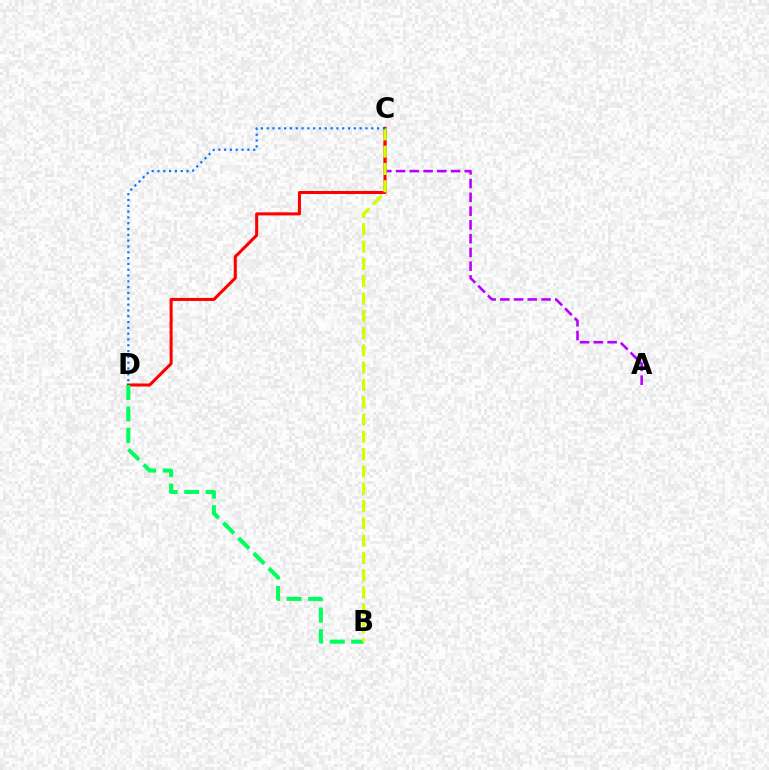{('A', 'C'): [{'color': '#b900ff', 'line_style': 'dashed', 'thickness': 1.87}], ('C', 'D'): [{'color': '#ff0000', 'line_style': 'solid', 'thickness': 2.19}, {'color': '#0074ff', 'line_style': 'dotted', 'thickness': 1.58}], ('B', 'D'): [{'color': '#00ff5c', 'line_style': 'dashed', 'thickness': 2.92}], ('B', 'C'): [{'color': '#d1ff00', 'line_style': 'dashed', 'thickness': 2.35}]}